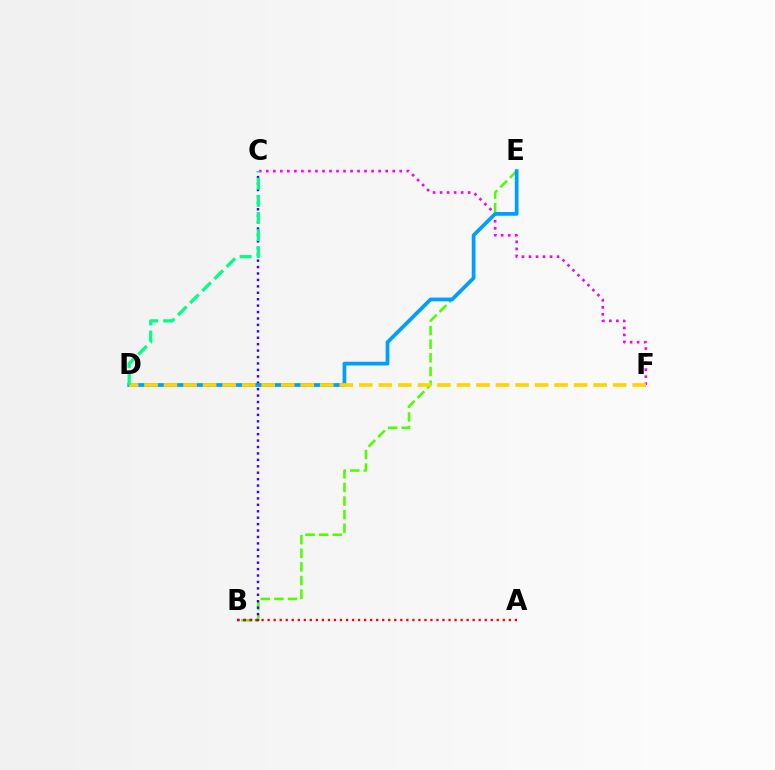{('B', 'E'): [{'color': '#4fff00', 'line_style': 'dashed', 'thickness': 1.85}], ('C', 'F'): [{'color': '#ff00ed', 'line_style': 'dotted', 'thickness': 1.91}], ('B', 'C'): [{'color': '#3700ff', 'line_style': 'dotted', 'thickness': 1.75}], ('D', 'E'): [{'color': '#009eff', 'line_style': 'solid', 'thickness': 2.68}], ('A', 'B'): [{'color': '#ff0000', 'line_style': 'dotted', 'thickness': 1.64}], ('D', 'F'): [{'color': '#ffd500', 'line_style': 'dashed', 'thickness': 2.65}], ('C', 'D'): [{'color': '#00ff86', 'line_style': 'dashed', 'thickness': 2.33}]}